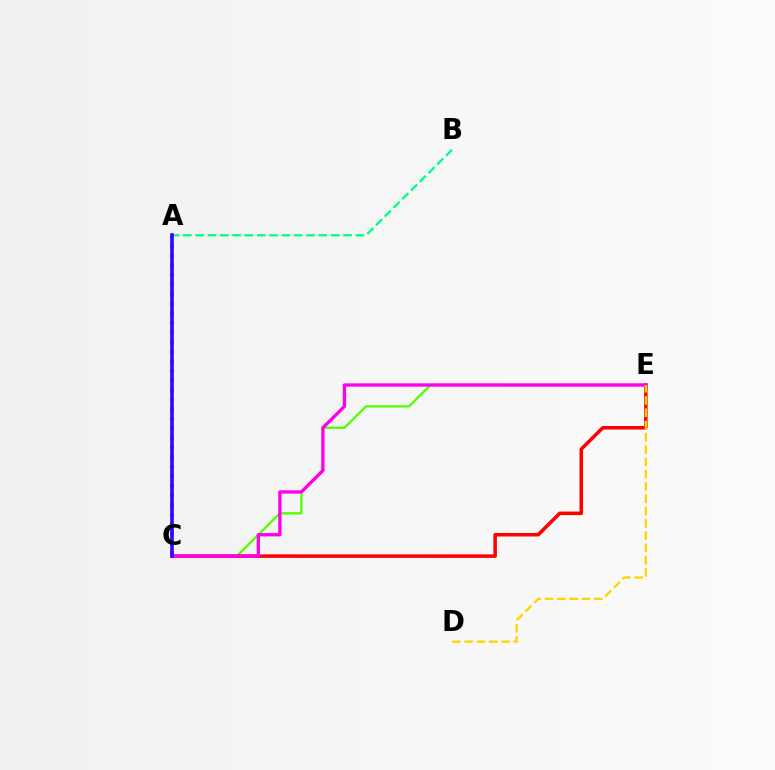{('C', 'E'): [{'color': '#4fff00', 'line_style': 'solid', 'thickness': 1.63}, {'color': '#ff0000', 'line_style': 'solid', 'thickness': 2.54}, {'color': '#ff00ed', 'line_style': 'solid', 'thickness': 2.4}], ('A', 'B'): [{'color': '#00ff86', 'line_style': 'dashed', 'thickness': 1.67}], ('A', 'C'): [{'color': '#009eff', 'line_style': 'dotted', 'thickness': 2.6}, {'color': '#3700ff', 'line_style': 'solid', 'thickness': 2.6}], ('D', 'E'): [{'color': '#ffd500', 'line_style': 'dashed', 'thickness': 1.67}]}